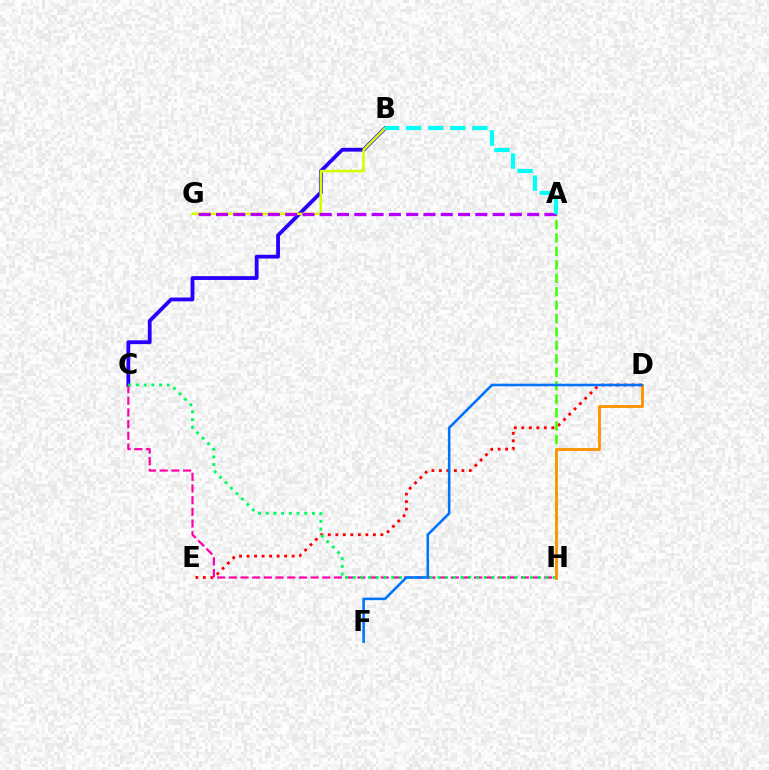{('B', 'C'): [{'color': '#2500ff', 'line_style': 'solid', 'thickness': 2.73}], ('D', 'E'): [{'color': '#ff0000', 'line_style': 'dotted', 'thickness': 2.04}], ('B', 'G'): [{'color': '#d1ff00', 'line_style': 'solid', 'thickness': 1.83}], ('A', 'H'): [{'color': '#3dff00', 'line_style': 'dashed', 'thickness': 1.82}], ('A', 'G'): [{'color': '#b900ff', 'line_style': 'dashed', 'thickness': 2.35}], ('C', 'H'): [{'color': '#ff00ac', 'line_style': 'dashed', 'thickness': 1.59}, {'color': '#00ff5c', 'line_style': 'dotted', 'thickness': 2.09}], ('A', 'B'): [{'color': '#00fff6', 'line_style': 'dashed', 'thickness': 3.0}], ('D', 'H'): [{'color': '#ff9400', 'line_style': 'solid', 'thickness': 2.06}], ('D', 'F'): [{'color': '#0074ff', 'line_style': 'solid', 'thickness': 1.85}]}